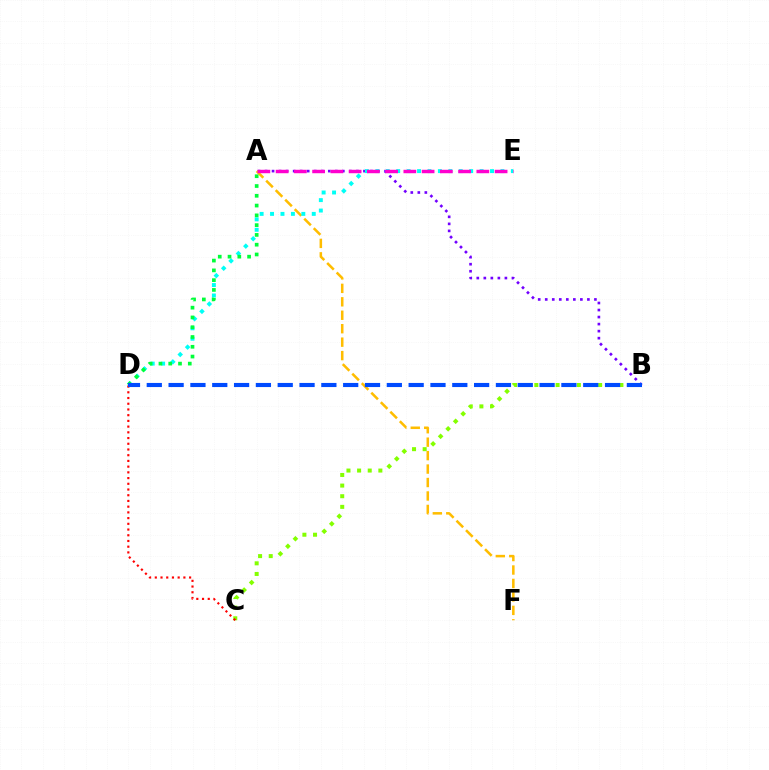{('B', 'C'): [{'color': '#84ff00', 'line_style': 'dotted', 'thickness': 2.89}], ('A', 'B'): [{'color': '#7200ff', 'line_style': 'dotted', 'thickness': 1.91}], ('A', 'F'): [{'color': '#ffbd00', 'line_style': 'dashed', 'thickness': 1.83}], ('D', 'E'): [{'color': '#00fff6', 'line_style': 'dotted', 'thickness': 2.83}], ('C', 'D'): [{'color': '#ff0000', 'line_style': 'dotted', 'thickness': 1.55}], ('A', 'D'): [{'color': '#00ff39', 'line_style': 'dotted', 'thickness': 2.66}], ('B', 'D'): [{'color': '#004bff', 'line_style': 'dashed', 'thickness': 2.96}], ('A', 'E'): [{'color': '#ff00cf', 'line_style': 'dashed', 'thickness': 2.48}]}